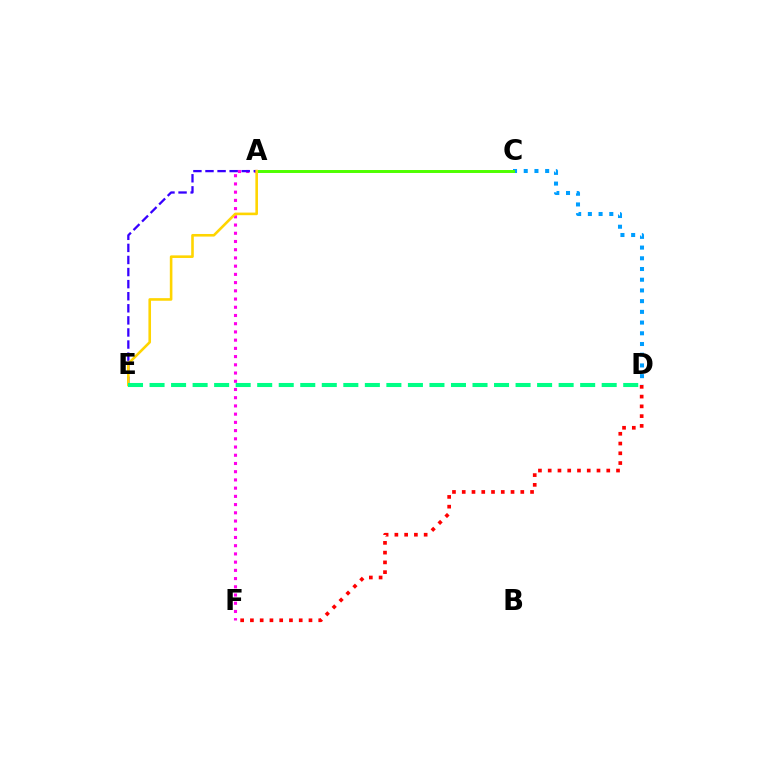{('A', 'F'): [{'color': '#ff00ed', 'line_style': 'dotted', 'thickness': 2.23}], ('C', 'D'): [{'color': '#009eff', 'line_style': 'dotted', 'thickness': 2.91}], ('A', 'C'): [{'color': '#4fff00', 'line_style': 'solid', 'thickness': 2.13}], ('D', 'F'): [{'color': '#ff0000', 'line_style': 'dotted', 'thickness': 2.65}], ('A', 'E'): [{'color': '#3700ff', 'line_style': 'dashed', 'thickness': 1.64}, {'color': '#ffd500', 'line_style': 'solid', 'thickness': 1.87}], ('D', 'E'): [{'color': '#00ff86', 'line_style': 'dashed', 'thickness': 2.92}]}